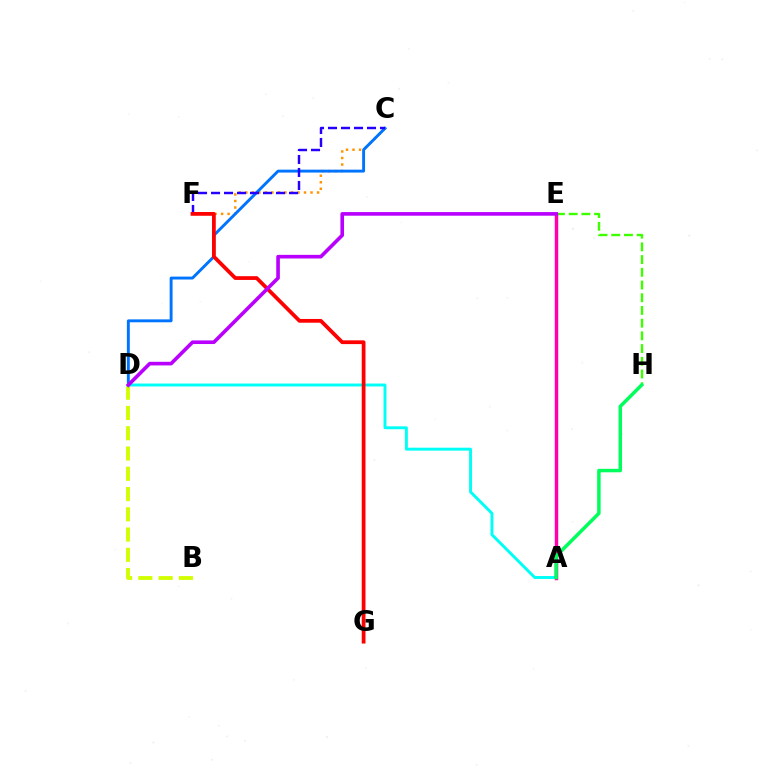{('C', 'F'): [{'color': '#ff9400', 'line_style': 'dotted', 'thickness': 1.77}, {'color': '#2500ff', 'line_style': 'dashed', 'thickness': 1.77}], ('B', 'D'): [{'color': '#d1ff00', 'line_style': 'dashed', 'thickness': 2.75}], ('C', 'D'): [{'color': '#0074ff', 'line_style': 'solid', 'thickness': 2.09}], ('A', 'D'): [{'color': '#00fff6', 'line_style': 'solid', 'thickness': 2.11}], ('E', 'H'): [{'color': '#3dff00', 'line_style': 'dashed', 'thickness': 1.73}], ('A', 'E'): [{'color': '#ff00ac', 'line_style': 'solid', 'thickness': 2.49}], ('F', 'G'): [{'color': '#ff0000', 'line_style': 'solid', 'thickness': 2.7}], ('A', 'H'): [{'color': '#00ff5c', 'line_style': 'solid', 'thickness': 2.51}], ('D', 'E'): [{'color': '#b900ff', 'line_style': 'solid', 'thickness': 2.61}]}